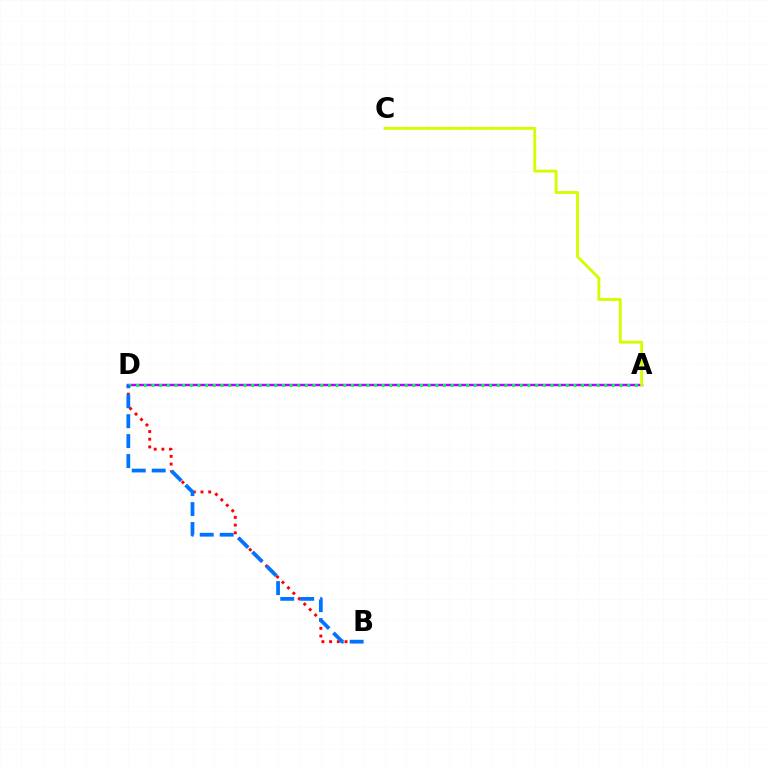{('B', 'D'): [{'color': '#ff0000', 'line_style': 'dotted', 'thickness': 2.09}, {'color': '#0074ff', 'line_style': 'dashed', 'thickness': 2.71}], ('A', 'D'): [{'color': '#b900ff', 'line_style': 'solid', 'thickness': 1.76}, {'color': '#00ff5c', 'line_style': 'dotted', 'thickness': 2.08}], ('A', 'C'): [{'color': '#d1ff00', 'line_style': 'solid', 'thickness': 2.06}]}